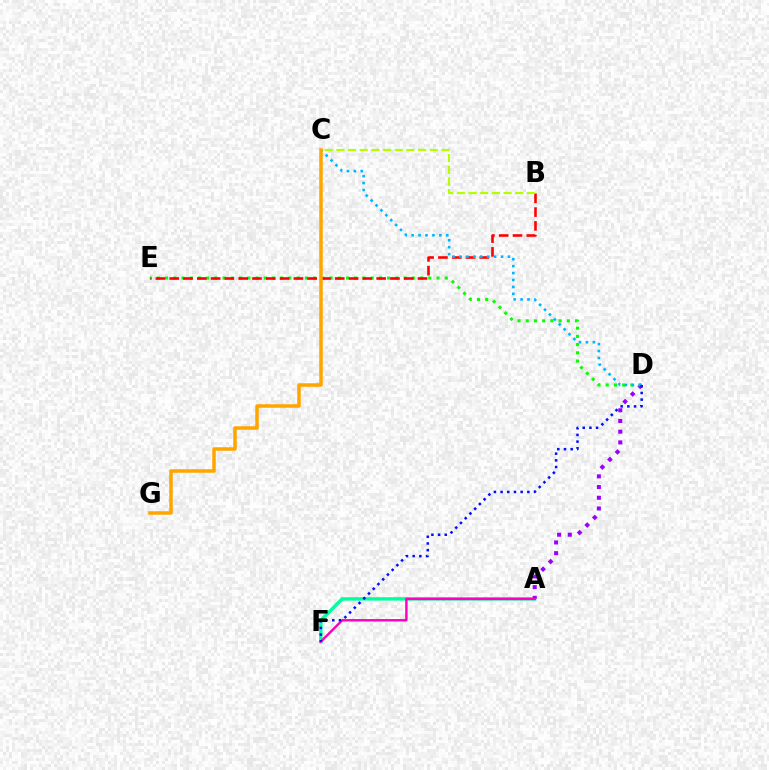{('D', 'E'): [{'color': '#08ff00', 'line_style': 'dotted', 'thickness': 2.23}], ('A', 'F'): [{'color': '#00ff9d', 'line_style': 'solid', 'thickness': 2.46}, {'color': '#ff00bd', 'line_style': 'solid', 'thickness': 1.74}], ('A', 'D'): [{'color': '#9b00ff', 'line_style': 'dotted', 'thickness': 2.91}], ('B', 'E'): [{'color': '#ff0000', 'line_style': 'dashed', 'thickness': 1.87}], ('B', 'C'): [{'color': '#b3ff00', 'line_style': 'dashed', 'thickness': 1.59}], ('C', 'D'): [{'color': '#00b5ff', 'line_style': 'dotted', 'thickness': 1.88}], ('C', 'G'): [{'color': '#ffa500', 'line_style': 'solid', 'thickness': 2.52}], ('D', 'F'): [{'color': '#0010ff', 'line_style': 'dotted', 'thickness': 1.82}]}